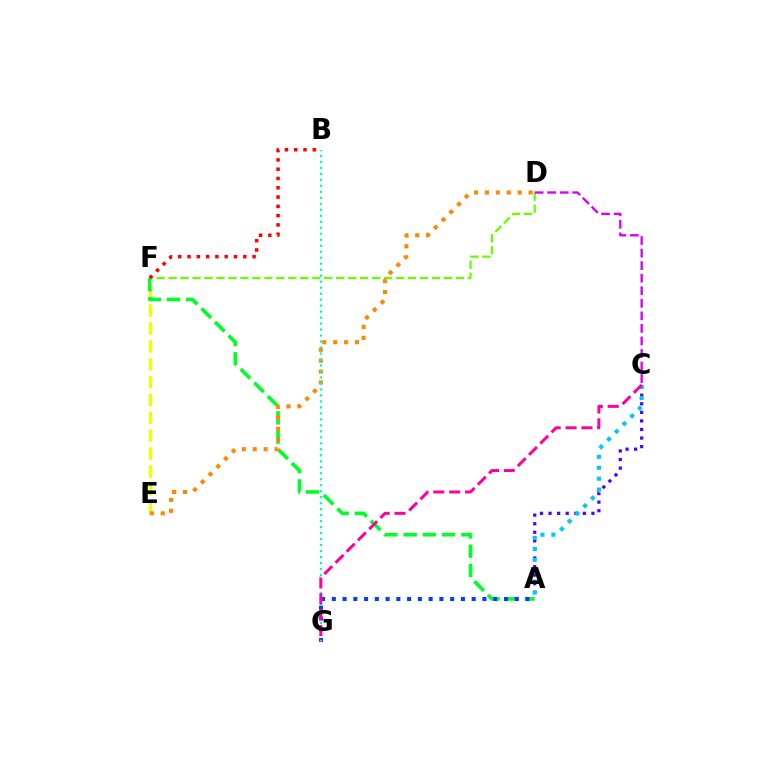{('D', 'F'): [{'color': '#66ff00', 'line_style': 'dashed', 'thickness': 1.63}], ('E', 'F'): [{'color': '#eeff00', 'line_style': 'dashed', 'thickness': 2.43}], ('A', 'F'): [{'color': '#00ff27', 'line_style': 'dashed', 'thickness': 2.61}], ('D', 'E'): [{'color': '#ff8800', 'line_style': 'dotted', 'thickness': 2.97}], ('A', 'G'): [{'color': '#003fff', 'line_style': 'dotted', 'thickness': 2.92}], ('B', 'F'): [{'color': '#ff0000', 'line_style': 'dotted', 'thickness': 2.52}], ('A', 'C'): [{'color': '#4f00ff', 'line_style': 'dotted', 'thickness': 2.33}, {'color': '#00c7ff', 'line_style': 'dotted', 'thickness': 2.97}], ('C', 'D'): [{'color': '#d600ff', 'line_style': 'dashed', 'thickness': 1.71}], ('B', 'G'): [{'color': '#00ffaf', 'line_style': 'dotted', 'thickness': 1.63}], ('C', 'G'): [{'color': '#ff00a0', 'line_style': 'dashed', 'thickness': 2.16}]}